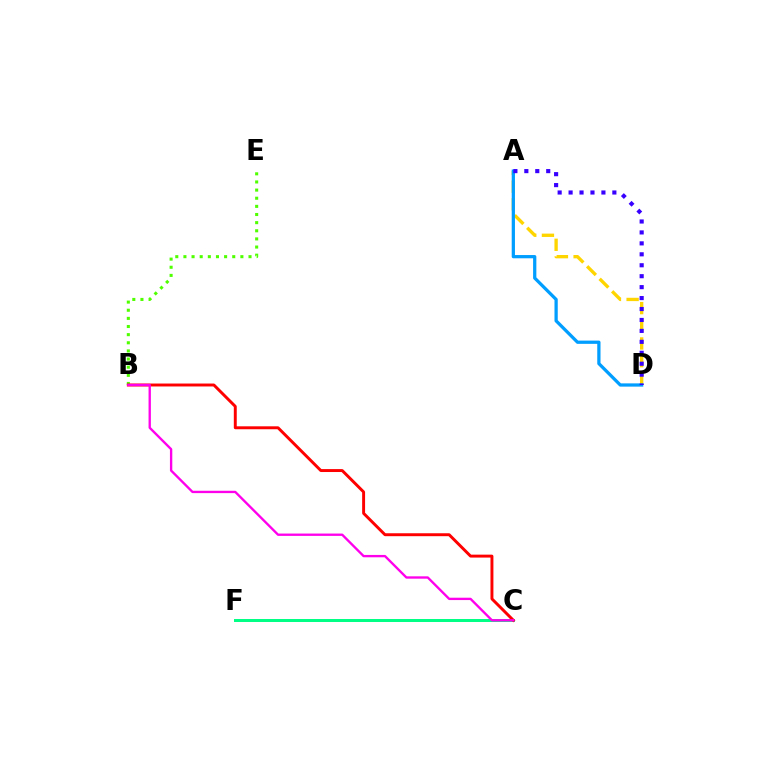{('A', 'D'): [{'color': '#ffd500', 'line_style': 'dashed', 'thickness': 2.4}, {'color': '#009eff', 'line_style': 'solid', 'thickness': 2.34}, {'color': '#3700ff', 'line_style': 'dotted', 'thickness': 2.97}], ('B', 'E'): [{'color': '#4fff00', 'line_style': 'dotted', 'thickness': 2.21}], ('C', 'F'): [{'color': '#00ff86', 'line_style': 'solid', 'thickness': 2.15}], ('B', 'C'): [{'color': '#ff0000', 'line_style': 'solid', 'thickness': 2.11}, {'color': '#ff00ed', 'line_style': 'solid', 'thickness': 1.69}]}